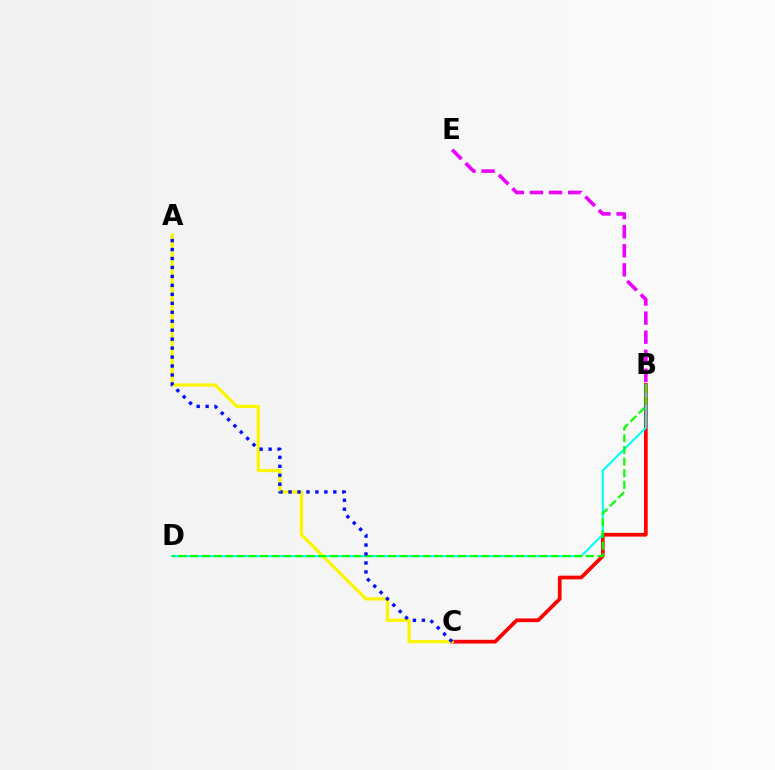{('B', 'C'): [{'color': '#ff0000', 'line_style': 'solid', 'thickness': 2.68}], ('B', 'D'): [{'color': '#00fff6', 'line_style': 'solid', 'thickness': 1.52}, {'color': '#08ff00', 'line_style': 'dashed', 'thickness': 1.58}], ('A', 'C'): [{'color': '#fcf500', 'line_style': 'solid', 'thickness': 2.32}, {'color': '#0010ff', 'line_style': 'dotted', 'thickness': 2.43}], ('B', 'E'): [{'color': '#ee00ff', 'line_style': 'dashed', 'thickness': 2.59}]}